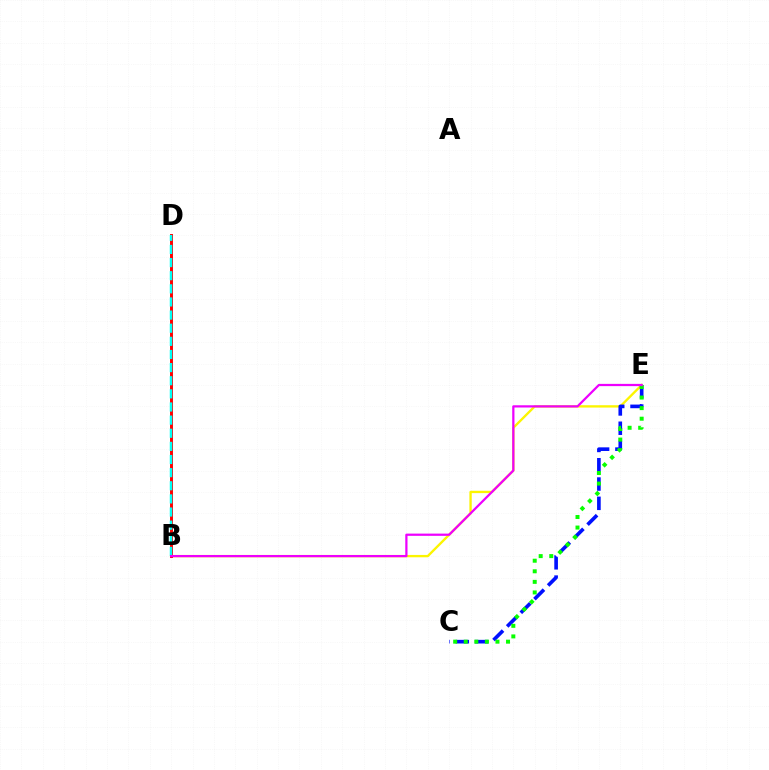{('B', 'E'): [{'color': '#fcf500', 'line_style': 'solid', 'thickness': 1.69}, {'color': '#ee00ff', 'line_style': 'solid', 'thickness': 1.61}], ('C', 'E'): [{'color': '#0010ff', 'line_style': 'dashed', 'thickness': 2.62}, {'color': '#08ff00', 'line_style': 'dotted', 'thickness': 2.87}], ('B', 'D'): [{'color': '#ff0000', 'line_style': 'solid', 'thickness': 2.11}, {'color': '#00fff6', 'line_style': 'dashed', 'thickness': 1.78}]}